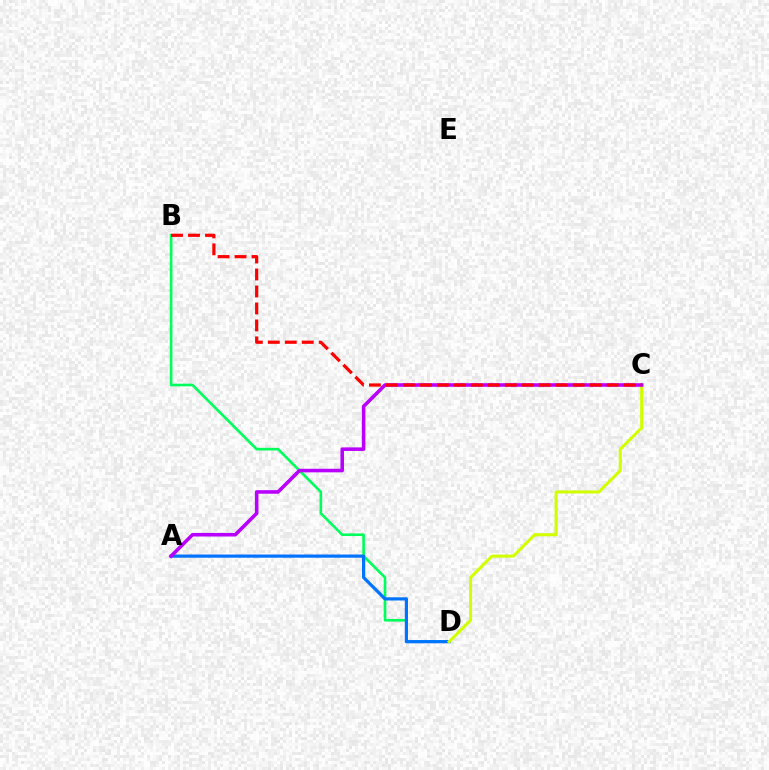{('B', 'D'): [{'color': '#00ff5c', 'line_style': 'solid', 'thickness': 1.91}], ('A', 'D'): [{'color': '#0074ff', 'line_style': 'solid', 'thickness': 2.31}], ('C', 'D'): [{'color': '#d1ff00', 'line_style': 'solid', 'thickness': 2.2}], ('A', 'C'): [{'color': '#b900ff', 'line_style': 'solid', 'thickness': 2.56}], ('B', 'C'): [{'color': '#ff0000', 'line_style': 'dashed', 'thickness': 2.31}]}